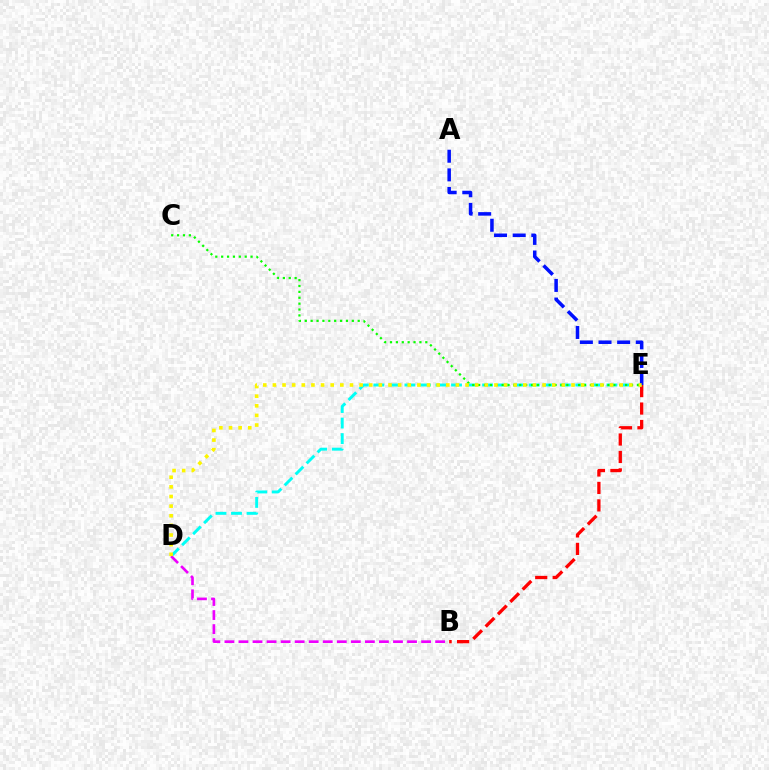{('B', 'E'): [{'color': '#ff0000', 'line_style': 'dashed', 'thickness': 2.37}], ('D', 'E'): [{'color': '#00fff6', 'line_style': 'dashed', 'thickness': 2.11}, {'color': '#fcf500', 'line_style': 'dotted', 'thickness': 2.62}], ('B', 'D'): [{'color': '#ee00ff', 'line_style': 'dashed', 'thickness': 1.91}], ('C', 'E'): [{'color': '#08ff00', 'line_style': 'dotted', 'thickness': 1.6}], ('A', 'E'): [{'color': '#0010ff', 'line_style': 'dashed', 'thickness': 2.53}]}